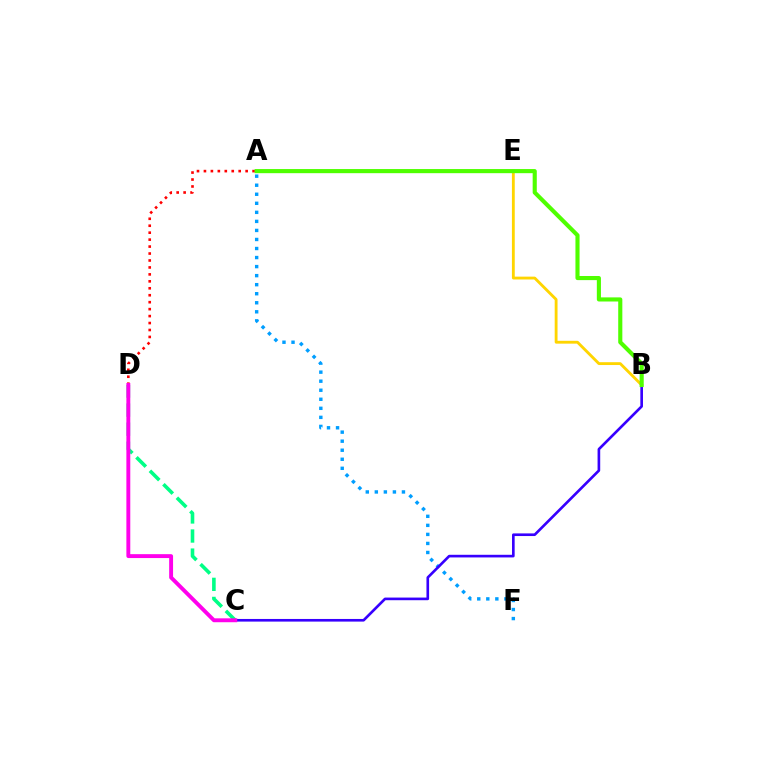{('A', 'F'): [{'color': '#009eff', 'line_style': 'dotted', 'thickness': 2.46}], ('A', 'D'): [{'color': '#ff0000', 'line_style': 'dotted', 'thickness': 1.89}], ('B', 'C'): [{'color': '#3700ff', 'line_style': 'solid', 'thickness': 1.9}], ('B', 'E'): [{'color': '#ffd500', 'line_style': 'solid', 'thickness': 2.05}], ('C', 'D'): [{'color': '#00ff86', 'line_style': 'dashed', 'thickness': 2.59}, {'color': '#ff00ed', 'line_style': 'solid', 'thickness': 2.81}], ('A', 'B'): [{'color': '#4fff00', 'line_style': 'solid', 'thickness': 2.97}]}